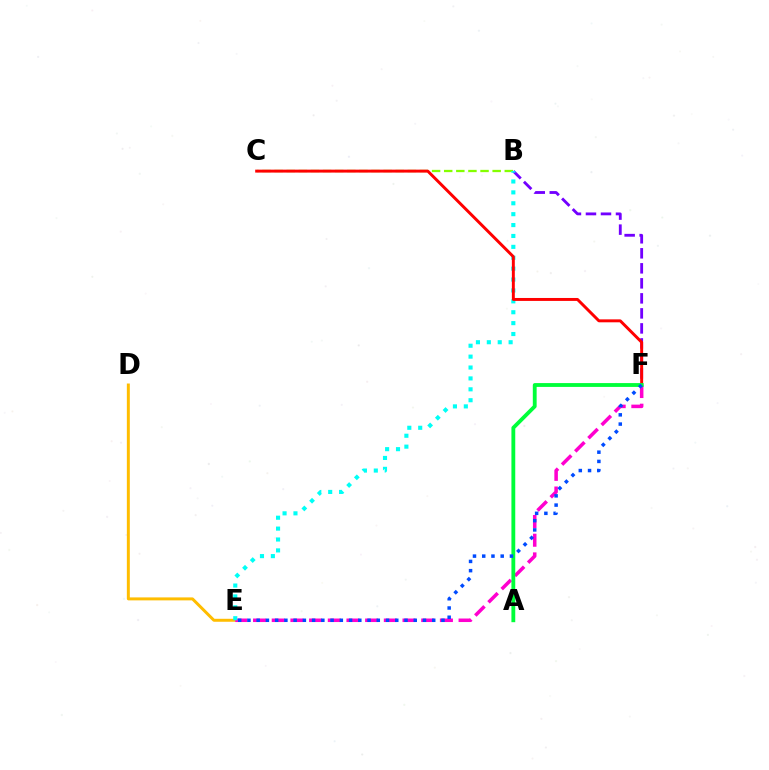{('D', 'E'): [{'color': '#ffbd00', 'line_style': 'solid', 'thickness': 2.14}], ('B', 'F'): [{'color': '#7200ff', 'line_style': 'dashed', 'thickness': 2.04}], ('B', 'C'): [{'color': '#84ff00', 'line_style': 'dashed', 'thickness': 1.65}], ('E', 'F'): [{'color': '#ff00cf', 'line_style': 'dashed', 'thickness': 2.54}, {'color': '#004bff', 'line_style': 'dotted', 'thickness': 2.51}], ('B', 'E'): [{'color': '#00fff6', 'line_style': 'dotted', 'thickness': 2.96}], ('C', 'F'): [{'color': '#ff0000', 'line_style': 'solid', 'thickness': 2.12}], ('A', 'F'): [{'color': '#00ff39', 'line_style': 'solid', 'thickness': 2.76}]}